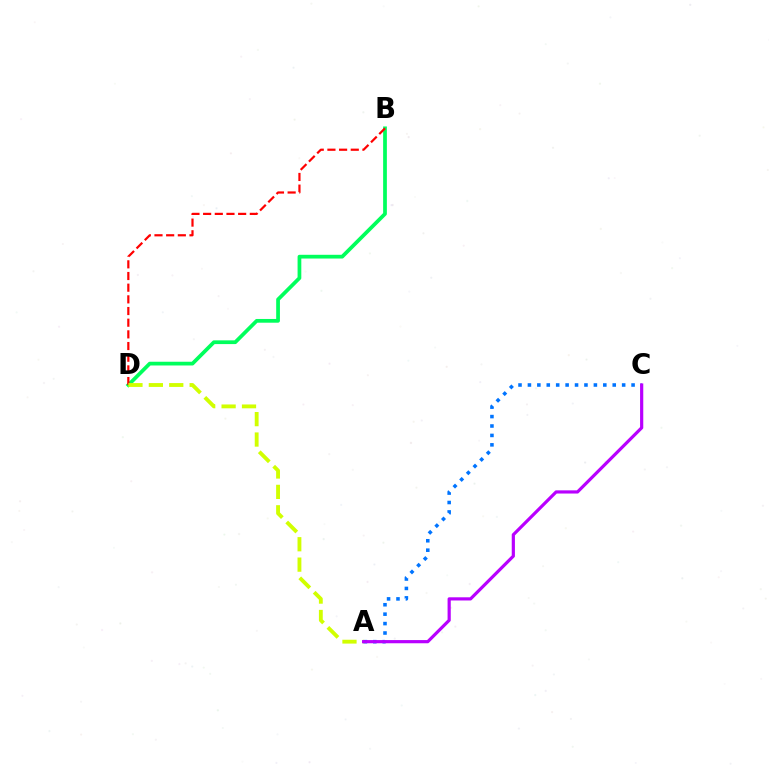{('B', 'D'): [{'color': '#00ff5c', 'line_style': 'solid', 'thickness': 2.69}, {'color': '#ff0000', 'line_style': 'dashed', 'thickness': 1.59}], ('A', 'D'): [{'color': '#d1ff00', 'line_style': 'dashed', 'thickness': 2.77}], ('A', 'C'): [{'color': '#0074ff', 'line_style': 'dotted', 'thickness': 2.56}, {'color': '#b900ff', 'line_style': 'solid', 'thickness': 2.29}]}